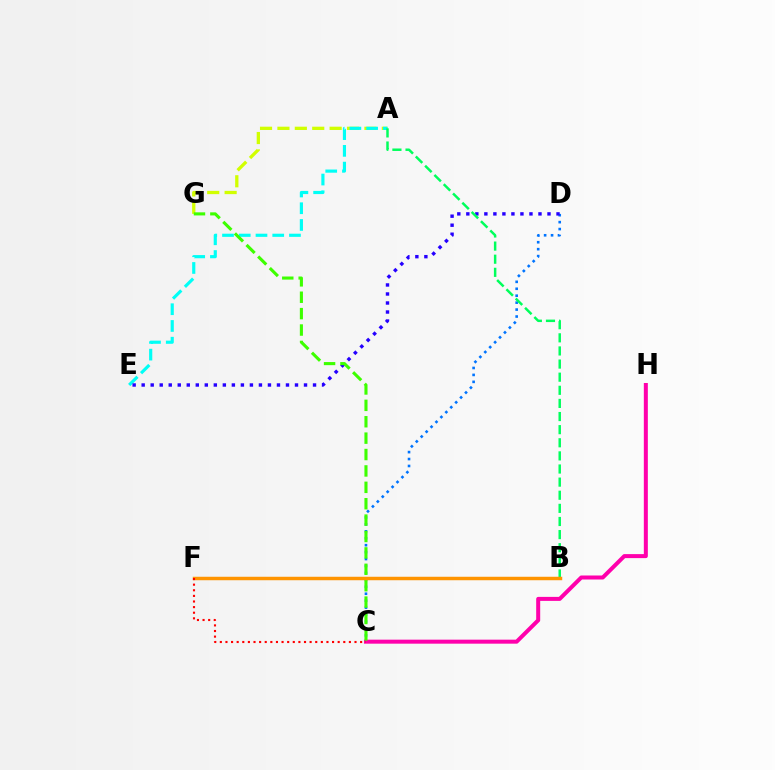{('A', 'G'): [{'color': '#d1ff00', 'line_style': 'dashed', 'thickness': 2.36}], ('C', 'D'): [{'color': '#0074ff', 'line_style': 'dotted', 'thickness': 1.88}], ('B', 'F'): [{'color': '#b900ff', 'line_style': 'solid', 'thickness': 1.86}, {'color': '#ff9400', 'line_style': 'solid', 'thickness': 2.5}], ('A', 'E'): [{'color': '#00fff6', 'line_style': 'dashed', 'thickness': 2.27}], ('D', 'E'): [{'color': '#2500ff', 'line_style': 'dotted', 'thickness': 2.45}], ('A', 'B'): [{'color': '#00ff5c', 'line_style': 'dashed', 'thickness': 1.78}], ('C', 'H'): [{'color': '#ff00ac', 'line_style': 'solid', 'thickness': 2.89}], ('C', 'G'): [{'color': '#3dff00', 'line_style': 'dashed', 'thickness': 2.23}], ('C', 'F'): [{'color': '#ff0000', 'line_style': 'dotted', 'thickness': 1.52}]}